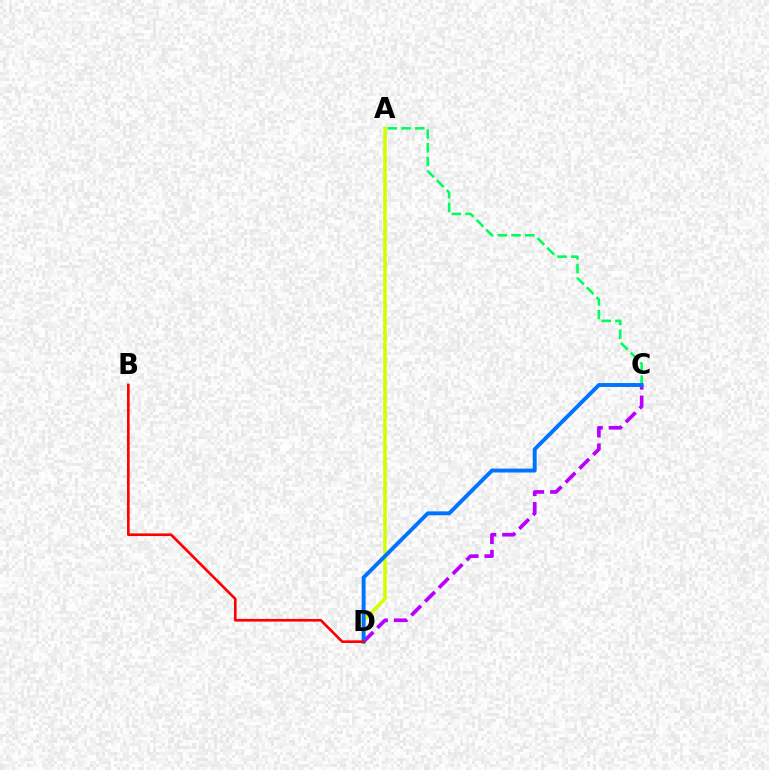{('A', 'D'): [{'color': '#d1ff00', 'line_style': 'solid', 'thickness': 2.54}], ('A', 'C'): [{'color': '#00ff5c', 'line_style': 'dashed', 'thickness': 1.86}], ('C', 'D'): [{'color': '#b900ff', 'line_style': 'dashed', 'thickness': 2.65}, {'color': '#0074ff', 'line_style': 'solid', 'thickness': 2.81}], ('B', 'D'): [{'color': '#ff0000', 'line_style': 'solid', 'thickness': 1.9}]}